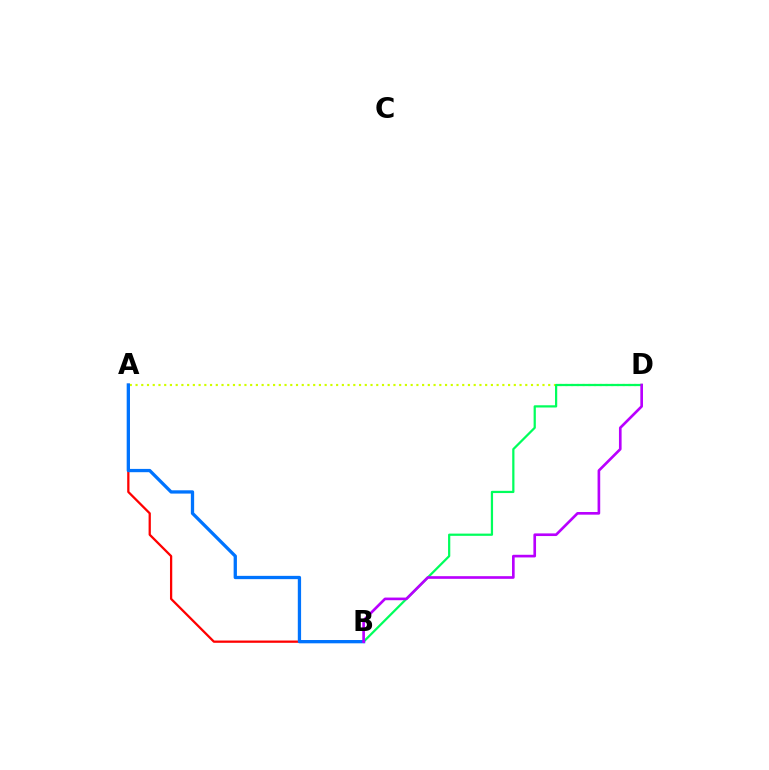{('A', 'B'): [{'color': '#ff0000', 'line_style': 'solid', 'thickness': 1.63}, {'color': '#0074ff', 'line_style': 'solid', 'thickness': 2.37}], ('A', 'D'): [{'color': '#d1ff00', 'line_style': 'dotted', 'thickness': 1.56}], ('B', 'D'): [{'color': '#00ff5c', 'line_style': 'solid', 'thickness': 1.61}, {'color': '#b900ff', 'line_style': 'solid', 'thickness': 1.91}]}